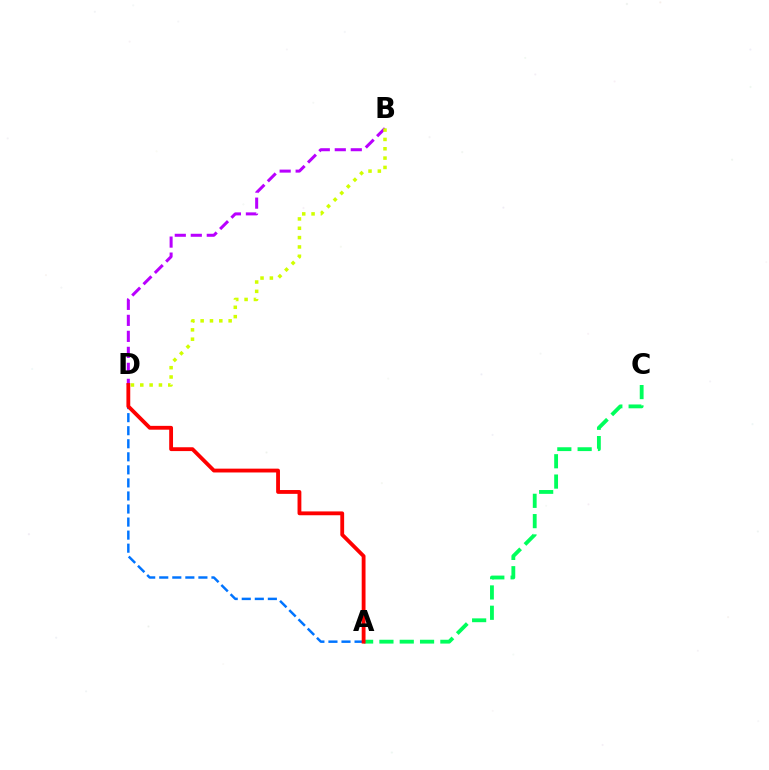{('A', 'D'): [{'color': '#0074ff', 'line_style': 'dashed', 'thickness': 1.77}, {'color': '#ff0000', 'line_style': 'solid', 'thickness': 2.76}], ('B', 'D'): [{'color': '#b900ff', 'line_style': 'dashed', 'thickness': 2.17}, {'color': '#d1ff00', 'line_style': 'dotted', 'thickness': 2.54}], ('A', 'C'): [{'color': '#00ff5c', 'line_style': 'dashed', 'thickness': 2.76}]}